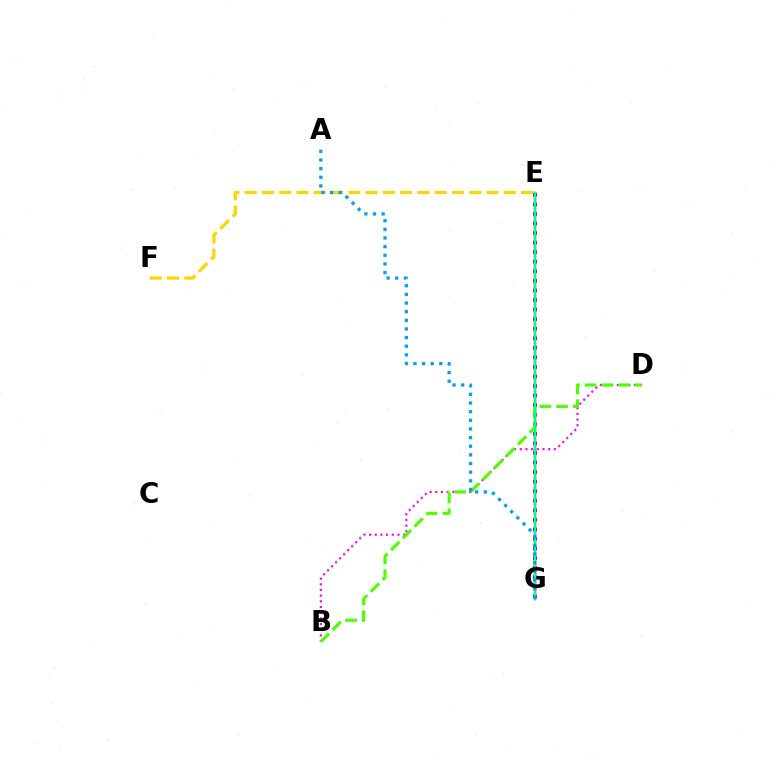{('E', 'G'): [{'color': '#ff0000', 'line_style': 'solid', 'thickness': 1.77}, {'color': '#3700ff', 'line_style': 'dotted', 'thickness': 2.6}, {'color': '#00ff86', 'line_style': 'solid', 'thickness': 1.54}], ('E', 'F'): [{'color': '#ffd500', 'line_style': 'dashed', 'thickness': 2.35}], ('B', 'D'): [{'color': '#ff00ed', 'line_style': 'dotted', 'thickness': 1.54}, {'color': '#4fff00', 'line_style': 'dashed', 'thickness': 2.26}], ('A', 'G'): [{'color': '#009eff', 'line_style': 'dotted', 'thickness': 2.35}]}